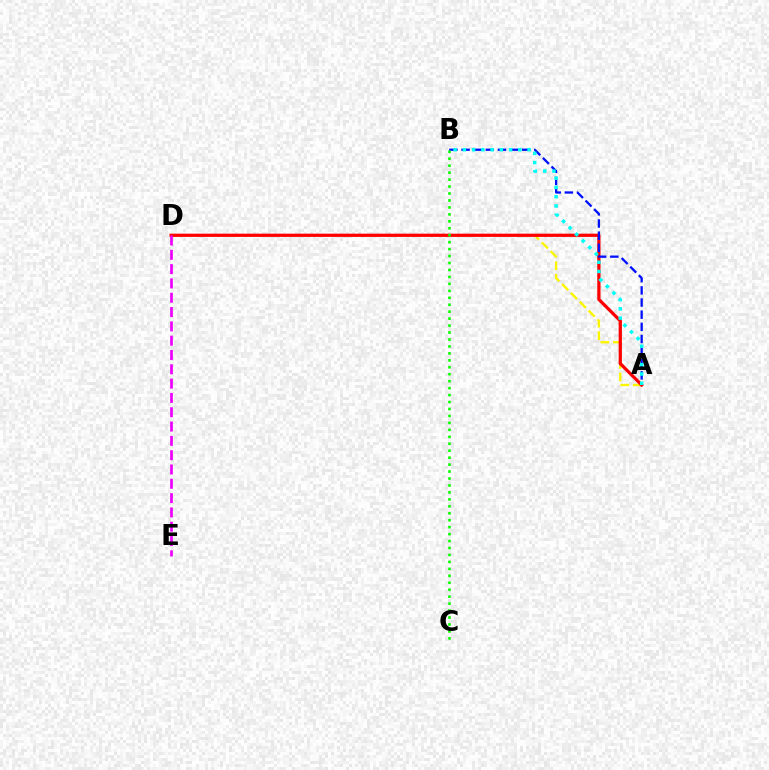{('A', 'D'): [{'color': '#fcf500', 'line_style': 'dashed', 'thickness': 1.7}, {'color': '#ff0000', 'line_style': 'solid', 'thickness': 2.33}], ('A', 'B'): [{'color': '#0010ff', 'line_style': 'dashed', 'thickness': 1.65}, {'color': '#00fff6', 'line_style': 'dotted', 'thickness': 2.51}], ('B', 'C'): [{'color': '#08ff00', 'line_style': 'dotted', 'thickness': 1.89}], ('D', 'E'): [{'color': '#ee00ff', 'line_style': 'dashed', 'thickness': 1.94}]}